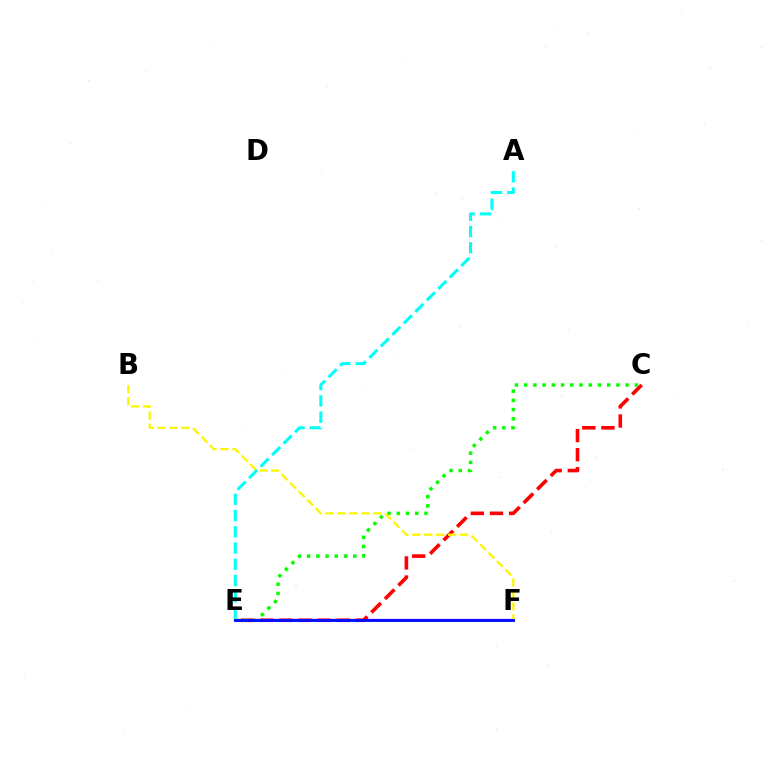{('E', 'F'): [{'color': '#ee00ff', 'line_style': 'solid', 'thickness': 1.67}, {'color': '#0010ff', 'line_style': 'solid', 'thickness': 2.09}], ('C', 'E'): [{'color': '#ff0000', 'line_style': 'dashed', 'thickness': 2.6}, {'color': '#08ff00', 'line_style': 'dotted', 'thickness': 2.51}], ('B', 'F'): [{'color': '#fcf500', 'line_style': 'dashed', 'thickness': 1.63}], ('A', 'E'): [{'color': '#00fff6', 'line_style': 'dashed', 'thickness': 2.21}]}